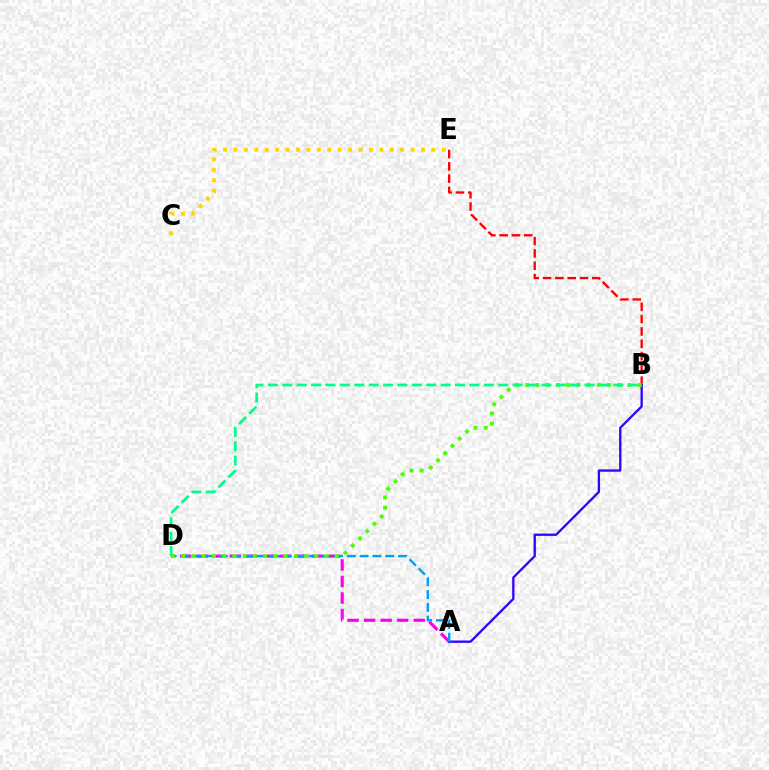{('A', 'D'): [{'color': '#ff00ed', 'line_style': 'dashed', 'thickness': 2.25}, {'color': '#009eff', 'line_style': 'dashed', 'thickness': 1.74}], ('B', 'E'): [{'color': '#ff0000', 'line_style': 'dashed', 'thickness': 1.67}], ('A', 'B'): [{'color': '#3700ff', 'line_style': 'solid', 'thickness': 1.68}], ('C', 'E'): [{'color': '#ffd500', 'line_style': 'dotted', 'thickness': 2.83}], ('B', 'D'): [{'color': '#4fff00', 'line_style': 'dotted', 'thickness': 2.78}, {'color': '#00ff86', 'line_style': 'dashed', 'thickness': 1.96}]}